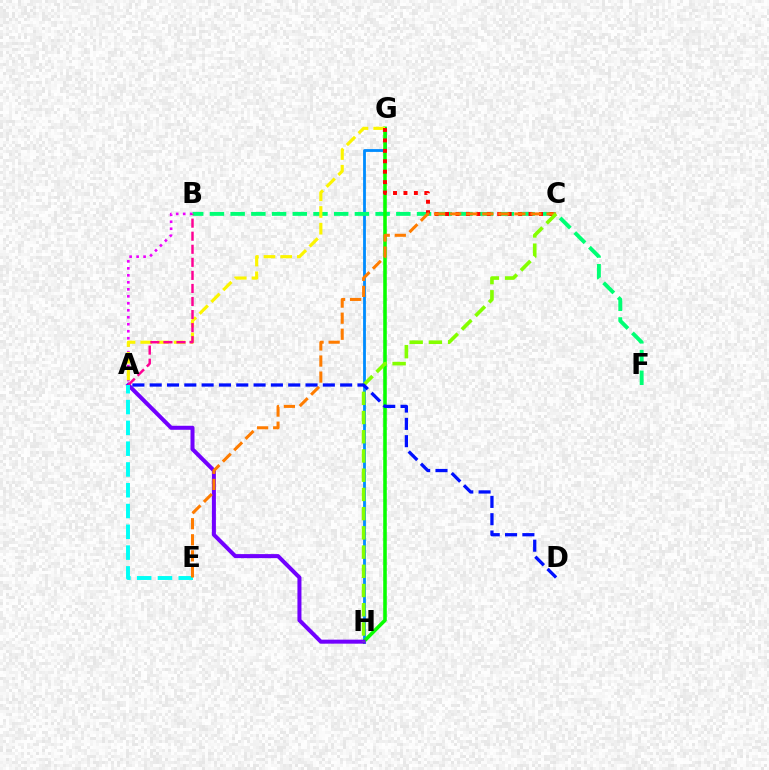{('G', 'H'): [{'color': '#008cff', 'line_style': 'solid', 'thickness': 2.02}, {'color': '#08ff00', 'line_style': 'solid', 'thickness': 2.57}], ('B', 'F'): [{'color': '#00ff74', 'line_style': 'dashed', 'thickness': 2.81}], ('A', 'B'): [{'color': '#ee00ff', 'line_style': 'dotted', 'thickness': 1.9}, {'color': '#ff0094', 'line_style': 'dashed', 'thickness': 1.77}], ('A', 'H'): [{'color': '#7200ff', 'line_style': 'solid', 'thickness': 2.89}], ('A', 'G'): [{'color': '#fcf500', 'line_style': 'dashed', 'thickness': 2.27}], ('A', 'E'): [{'color': '#00fff6', 'line_style': 'dashed', 'thickness': 2.82}], ('C', 'G'): [{'color': '#ff0000', 'line_style': 'dotted', 'thickness': 2.84}], ('C', 'E'): [{'color': '#ff7c00', 'line_style': 'dashed', 'thickness': 2.18}], ('C', 'H'): [{'color': '#84ff00', 'line_style': 'dashed', 'thickness': 2.61}], ('A', 'D'): [{'color': '#0010ff', 'line_style': 'dashed', 'thickness': 2.35}]}